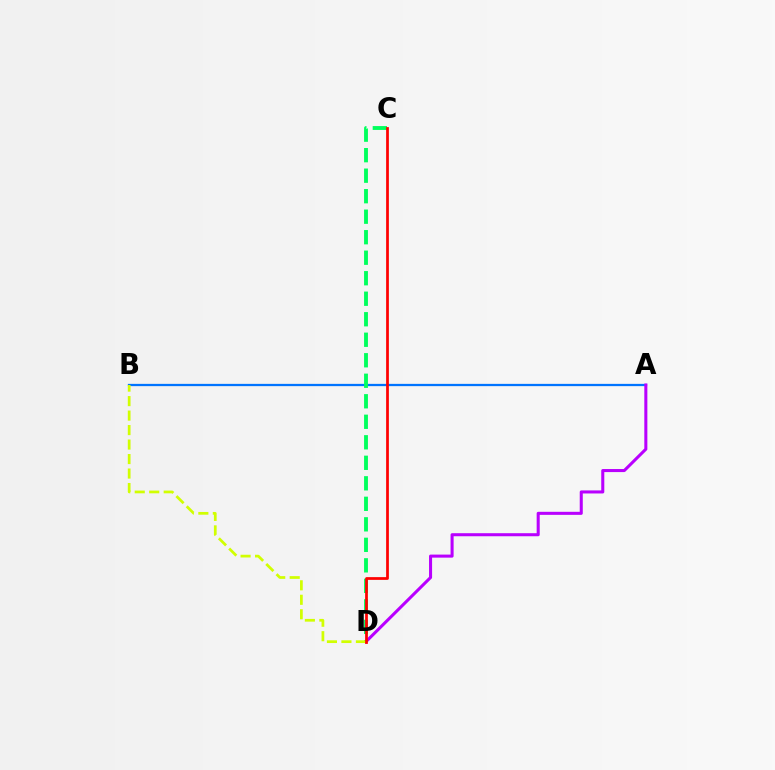{('A', 'B'): [{'color': '#0074ff', 'line_style': 'solid', 'thickness': 1.63}], ('A', 'D'): [{'color': '#b900ff', 'line_style': 'solid', 'thickness': 2.2}], ('C', 'D'): [{'color': '#00ff5c', 'line_style': 'dashed', 'thickness': 2.79}, {'color': '#ff0000', 'line_style': 'solid', 'thickness': 1.98}], ('B', 'D'): [{'color': '#d1ff00', 'line_style': 'dashed', 'thickness': 1.97}]}